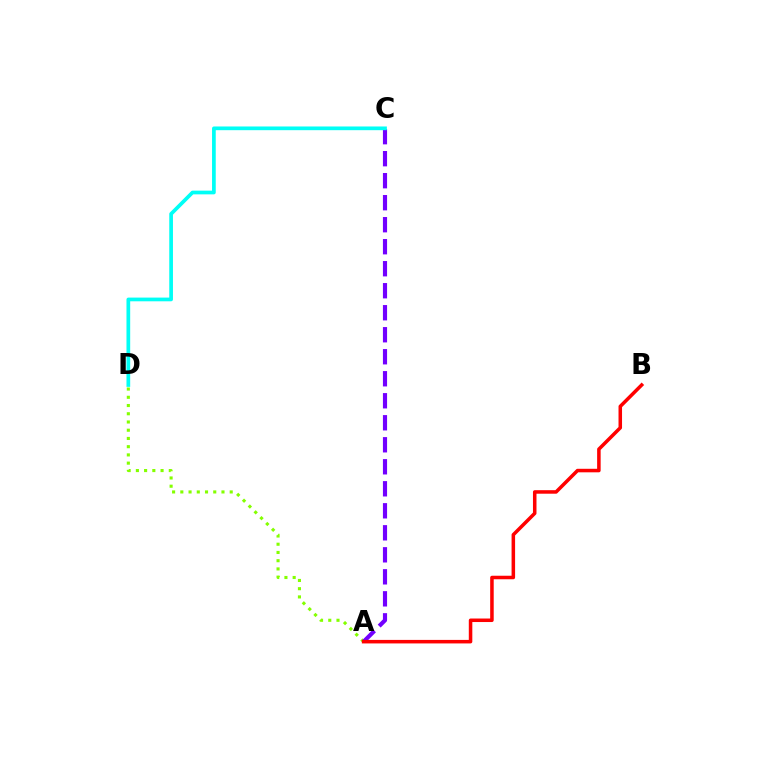{('A', 'D'): [{'color': '#84ff00', 'line_style': 'dotted', 'thickness': 2.24}], ('A', 'C'): [{'color': '#7200ff', 'line_style': 'dashed', 'thickness': 2.99}], ('C', 'D'): [{'color': '#00fff6', 'line_style': 'solid', 'thickness': 2.67}], ('A', 'B'): [{'color': '#ff0000', 'line_style': 'solid', 'thickness': 2.54}]}